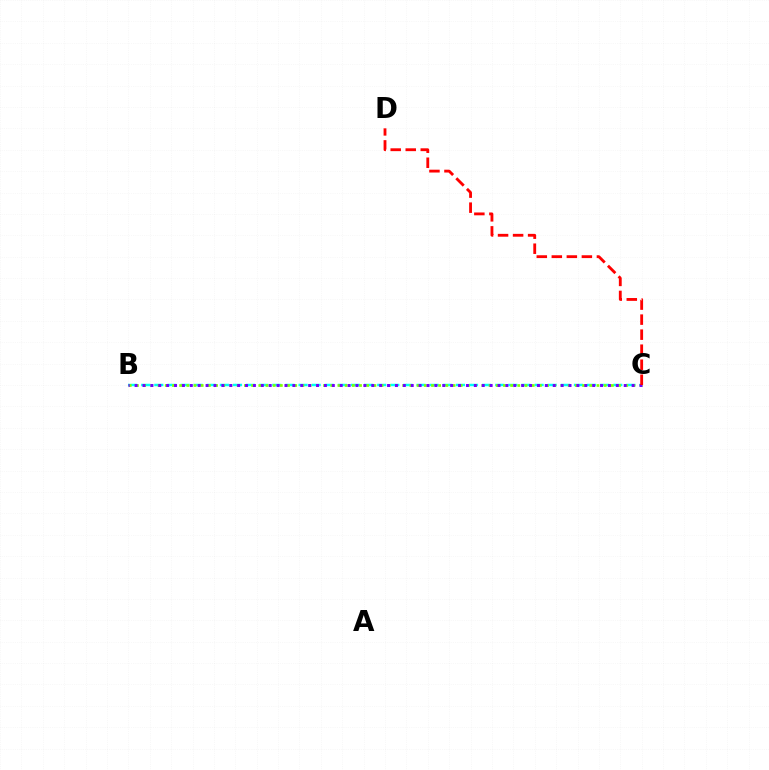{('B', 'C'): [{'color': '#00fff6', 'line_style': 'dashed', 'thickness': 1.78}, {'color': '#84ff00', 'line_style': 'dotted', 'thickness': 1.96}, {'color': '#7200ff', 'line_style': 'dotted', 'thickness': 2.14}], ('C', 'D'): [{'color': '#ff0000', 'line_style': 'dashed', 'thickness': 2.04}]}